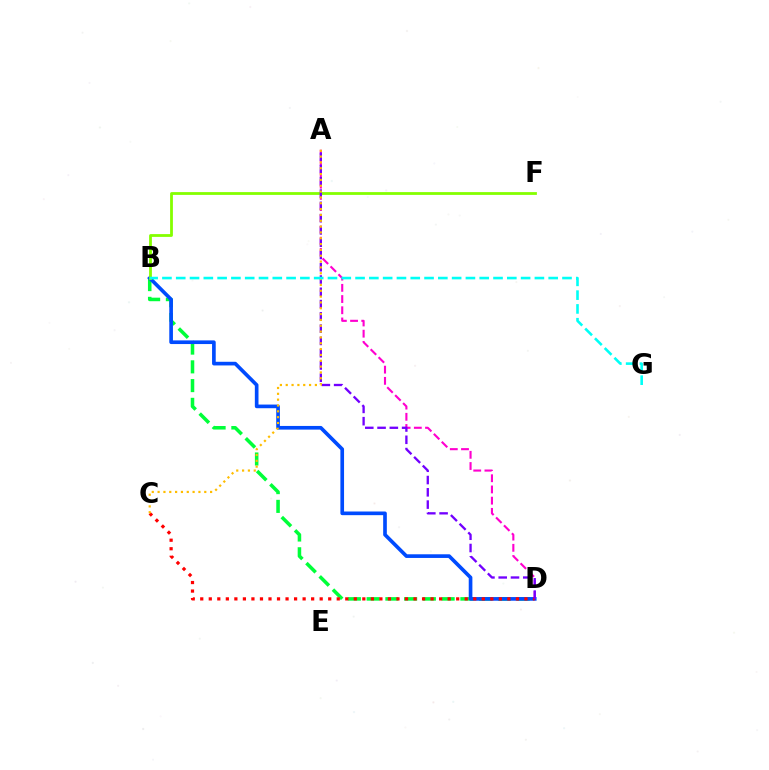{('B', 'D'): [{'color': '#00ff39', 'line_style': 'dashed', 'thickness': 2.55}, {'color': '#004bff', 'line_style': 'solid', 'thickness': 2.64}], ('A', 'D'): [{'color': '#ff00cf', 'line_style': 'dashed', 'thickness': 1.52}, {'color': '#7200ff', 'line_style': 'dashed', 'thickness': 1.67}], ('C', 'D'): [{'color': '#ff0000', 'line_style': 'dotted', 'thickness': 2.32}], ('B', 'F'): [{'color': '#84ff00', 'line_style': 'solid', 'thickness': 2.01}], ('A', 'C'): [{'color': '#ffbd00', 'line_style': 'dotted', 'thickness': 1.59}], ('B', 'G'): [{'color': '#00fff6', 'line_style': 'dashed', 'thickness': 1.87}]}